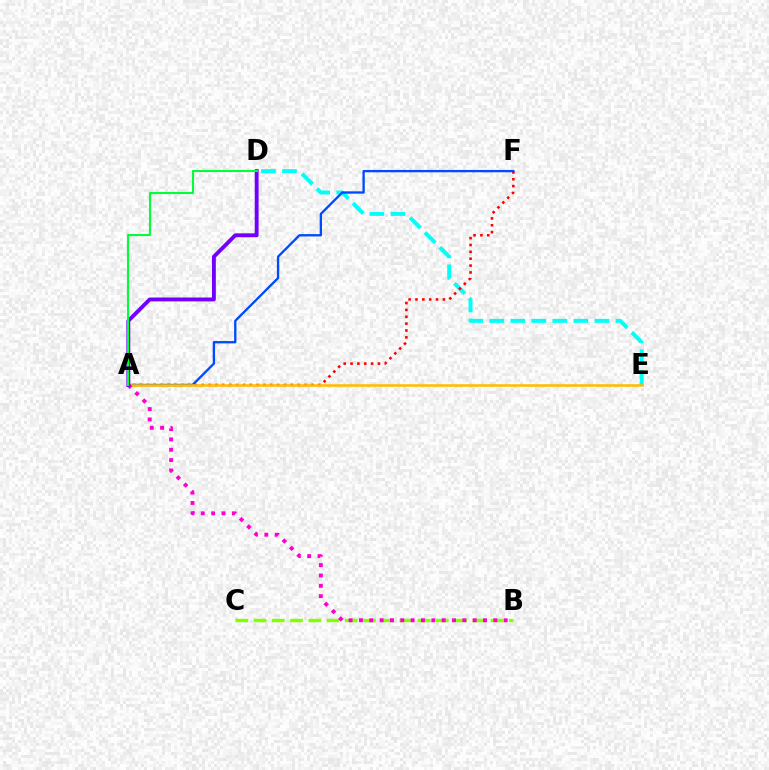{('B', 'C'): [{'color': '#84ff00', 'line_style': 'dashed', 'thickness': 2.48}], ('D', 'E'): [{'color': '#00fff6', 'line_style': 'dashed', 'thickness': 2.86}], ('A', 'F'): [{'color': '#ff0000', 'line_style': 'dotted', 'thickness': 1.86}, {'color': '#004bff', 'line_style': 'solid', 'thickness': 1.69}], ('A', 'E'): [{'color': '#ffbd00', 'line_style': 'solid', 'thickness': 1.86}], ('A', 'B'): [{'color': '#ff00cf', 'line_style': 'dotted', 'thickness': 2.81}], ('A', 'D'): [{'color': '#7200ff', 'line_style': 'solid', 'thickness': 2.79}, {'color': '#00ff39', 'line_style': 'solid', 'thickness': 1.5}]}